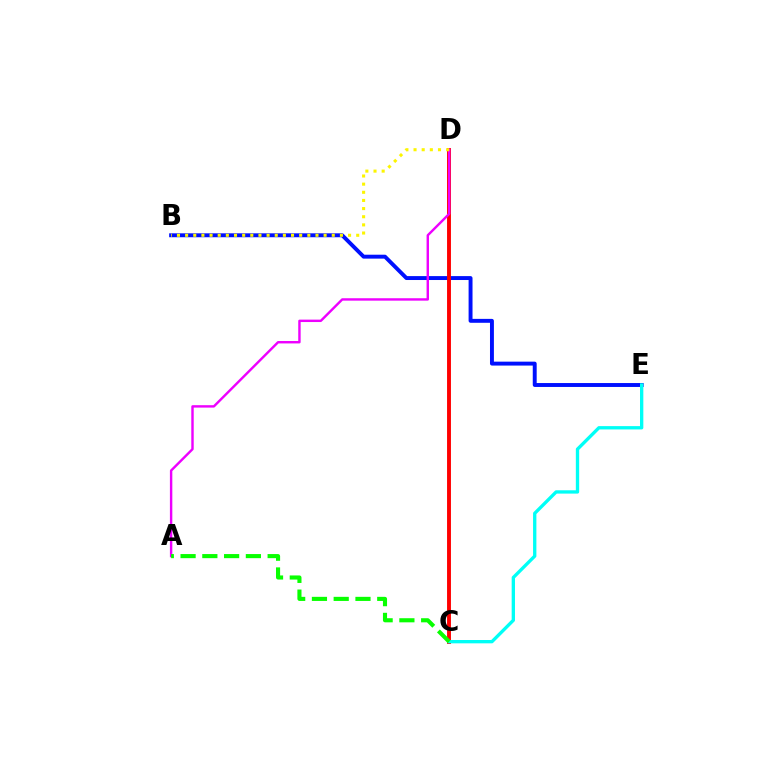{('B', 'E'): [{'color': '#0010ff', 'line_style': 'solid', 'thickness': 2.82}], ('C', 'D'): [{'color': '#ff0000', 'line_style': 'solid', 'thickness': 2.81}], ('A', 'D'): [{'color': '#ee00ff', 'line_style': 'solid', 'thickness': 1.74}], ('C', 'E'): [{'color': '#00fff6', 'line_style': 'solid', 'thickness': 2.4}], ('B', 'D'): [{'color': '#fcf500', 'line_style': 'dotted', 'thickness': 2.21}], ('A', 'C'): [{'color': '#08ff00', 'line_style': 'dashed', 'thickness': 2.96}]}